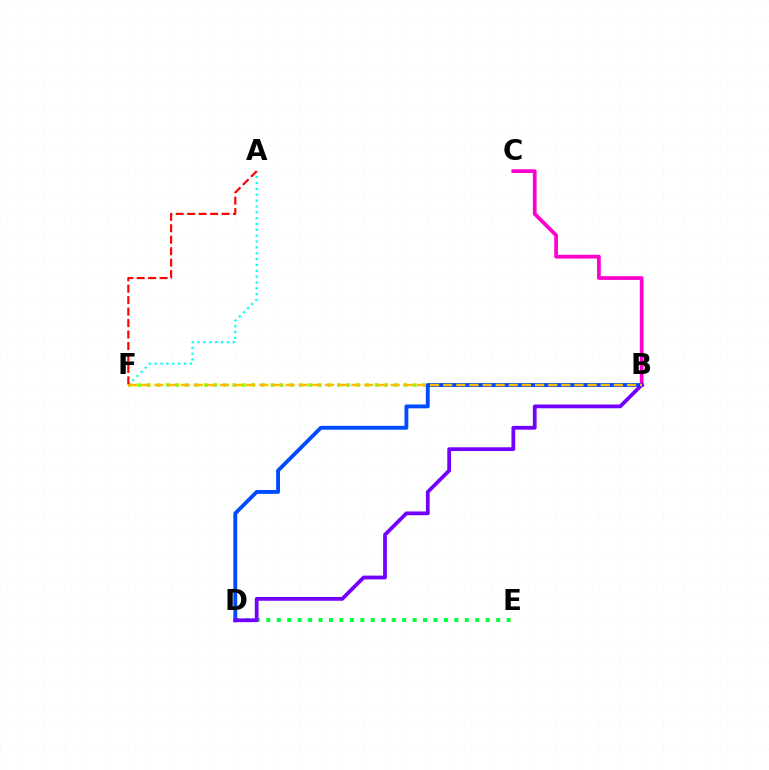{('D', 'E'): [{'color': '#00ff39', 'line_style': 'dotted', 'thickness': 2.84}], ('B', 'C'): [{'color': '#ff00cf', 'line_style': 'solid', 'thickness': 2.7}], ('B', 'F'): [{'color': '#84ff00', 'line_style': 'dotted', 'thickness': 2.58}, {'color': '#ffbd00', 'line_style': 'dashed', 'thickness': 1.78}], ('B', 'D'): [{'color': '#004bff', 'line_style': 'solid', 'thickness': 2.78}, {'color': '#7200ff', 'line_style': 'solid', 'thickness': 2.72}], ('A', 'F'): [{'color': '#00fff6', 'line_style': 'dotted', 'thickness': 1.59}, {'color': '#ff0000', 'line_style': 'dashed', 'thickness': 1.56}]}